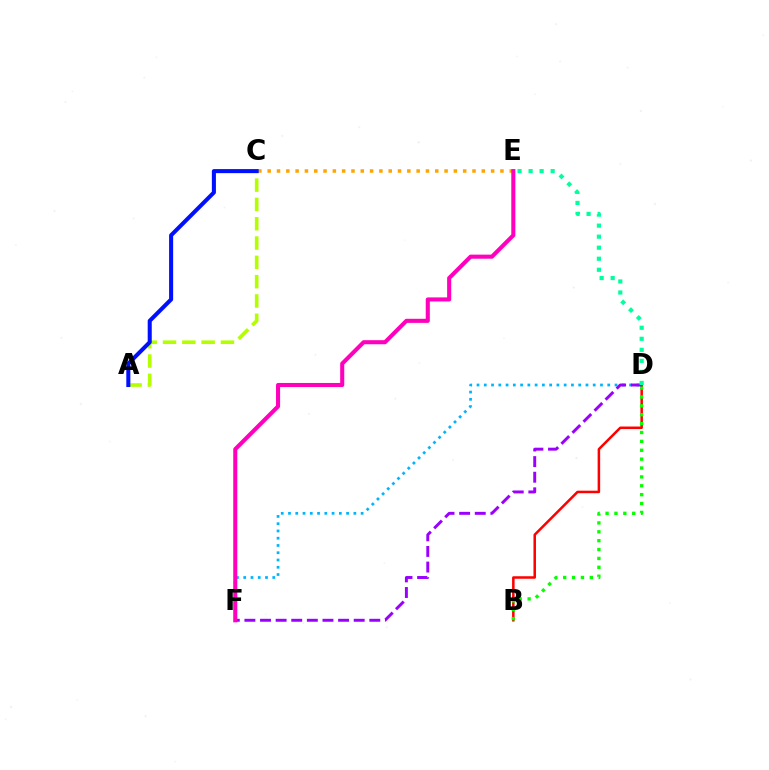{('C', 'E'): [{'color': '#ffa500', 'line_style': 'dotted', 'thickness': 2.53}], ('D', 'F'): [{'color': '#00b5ff', 'line_style': 'dotted', 'thickness': 1.97}, {'color': '#9b00ff', 'line_style': 'dashed', 'thickness': 2.12}], ('B', 'D'): [{'color': '#ff0000', 'line_style': 'solid', 'thickness': 1.81}, {'color': '#08ff00', 'line_style': 'dotted', 'thickness': 2.41}], ('A', 'C'): [{'color': '#b3ff00', 'line_style': 'dashed', 'thickness': 2.62}, {'color': '#0010ff', 'line_style': 'solid', 'thickness': 2.91}], ('E', 'F'): [{'color': '#ff00bd', 'line_style': 'solid', 'thickness': 2.94}], ('D', 'E'): [{'color': '#00ff9d', 'line_style': 'dotted', 'thickness': 3.0}]}